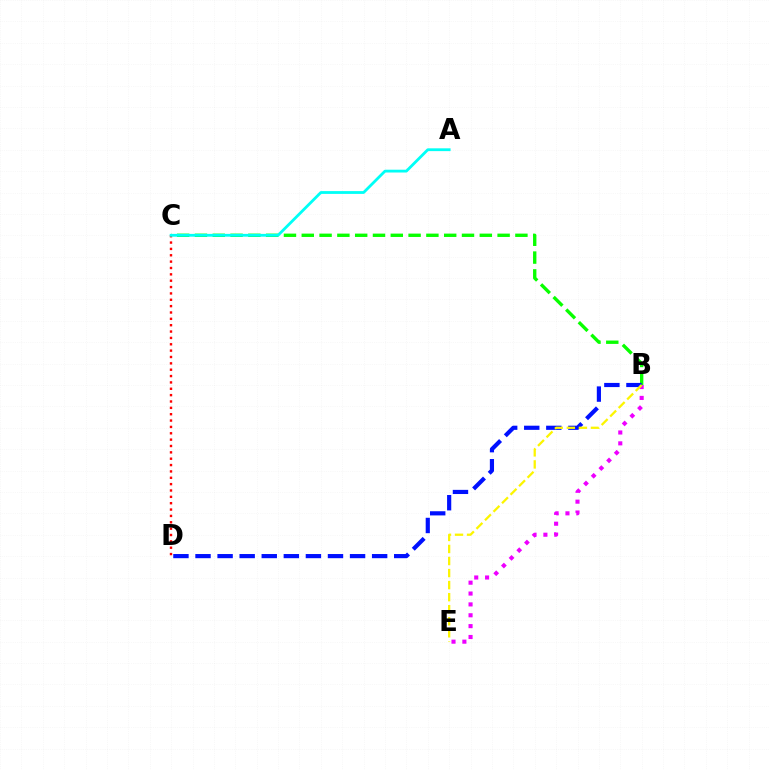{('C', 'D'): [{'color': '#ff0000', 'line_style': 'dotted', 'thickness': 1.73}], ('B', 'C'): [{'color': '#08ff00', 'line_style': 'dashed', 'thickness': 2.42}], ('A', 'C'): [{'color': '#00fff6', 'line_style': 'solid', 'thickness': 2.02}], ('B', 'D'): [{'color': '#0010ff', 'line_style': 'dashed', 'thickness': 3.0}], ('B', 'E'): [{'color': '#ee00ff', 'line_style': 'dotted', 'thickness': 2.95}, {'color': '#fcf500', 'line_style': 'dashed', 'thickness': 1.64}]}